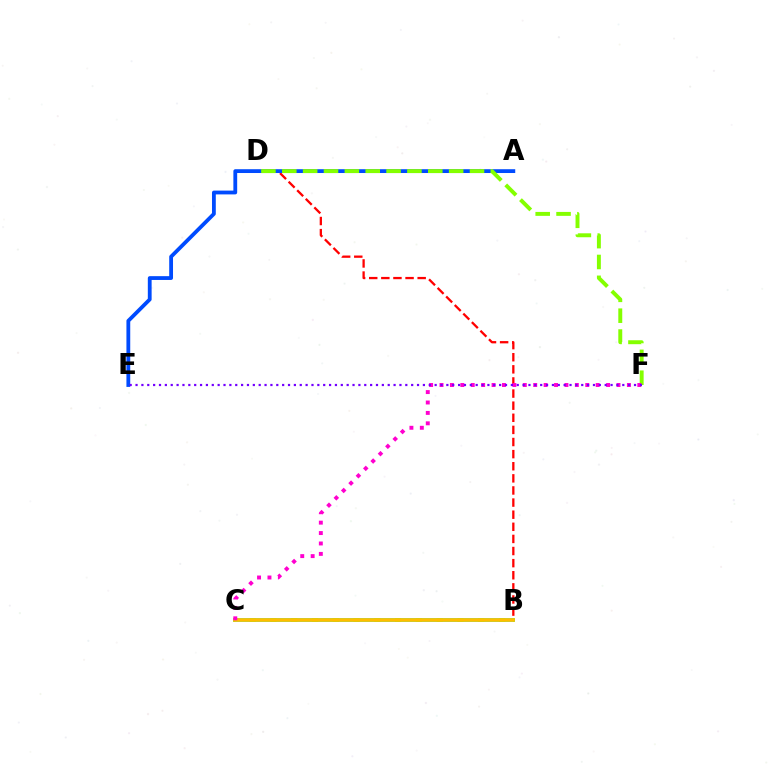{('B', 'D'): [{'color': '#ff0000', 'line_style': 'dashed', 'thickness': 1.65}], ('A', 'E'): [{'color': '#004bff', 'line_style': 'solid', 'thickness': 2.74}], ('B', 'C'): [{'color': '#00ff39', 'line_style': 'solid', 'thickness': 2.61}, {'color': '#00fff6', 'line_style': 'dashed', 'thickness': 2.82}, {'color': '#ffbd00', 'line_style': 'solid', 'thickness': 2.66}], ('D', 'F'): [{'color': '#84ff00', 'line_style': 'dashed', 'thickness': 2.83}], ('C', 'F'): [{'color': '#ff00cf', 'line_style': 'dotted', 'thickness': 2.83}], ('E', 'F'): [{'color': '#7200ff', 'line_style': 'dotted', 'thickness': 1.59}]}